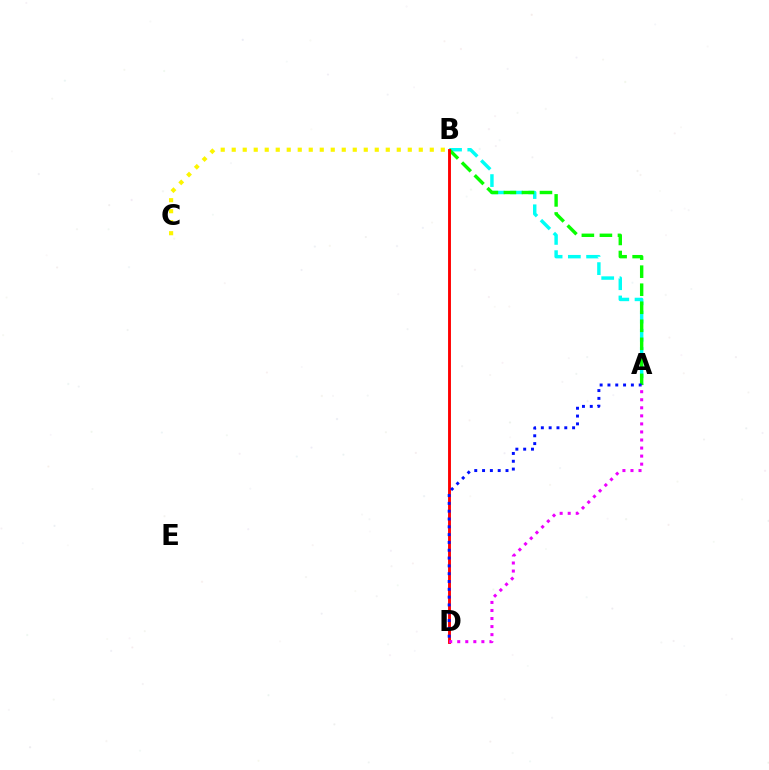{('A', 'B'): [{'color': '#00fff6', 'line_style': 'dashed', 'thickness': 2.48}, {'color': '#08ff00', 'line_style': 'dashed', 'thickness': 2.45}], ('B', 'D'): [{'color': '#ff0000', 'line_style': 'solid', 'thickness': 2.08}], ('B', 'C'): [{'color': '#fcf500', 'line_style': 'dotted', 'thickness': 2.99}], ('A', 'D'): [{'color': '#0010ff', 'line_style': 'dotted', 'thickness': 2.12}, {'color': '#ee00ff', 'line_style': 'dotted', 'thickness': 2.19}]}